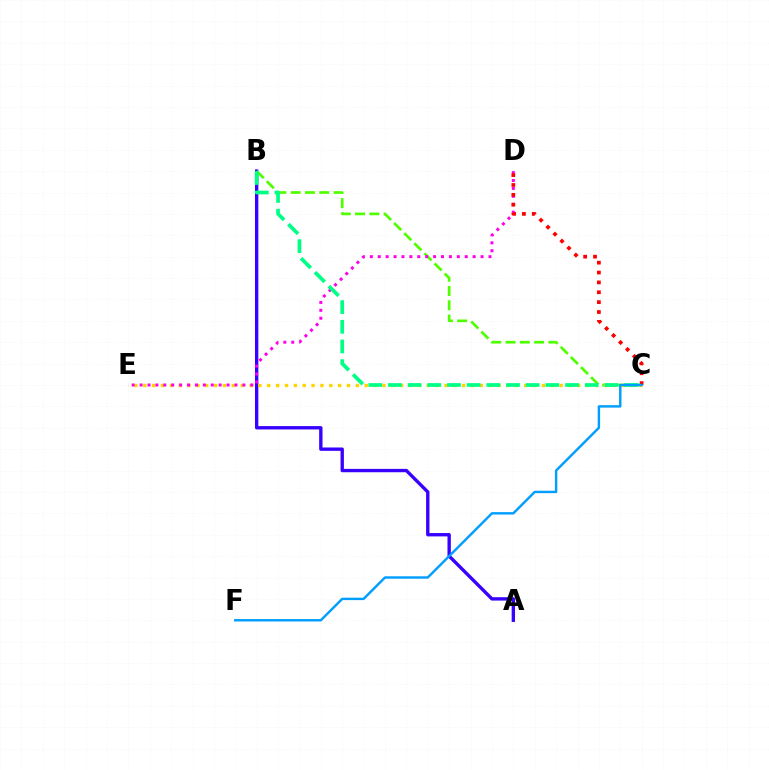{('A', 'B'): [{'color': '#3700ff', 'line_style': 'solid', 'thickness': 2.41}], ('B', 'C'): [{'color': '#4fff00', 'line_style': 'dashed', 'thickness': 1.94}, {'color': '#00ff86', 'line_style': 'dashed', 'thickness': 2.67}], ('C', 'E'): [{'color': '#ffd500', 'line_style': 'dotted', 'thickness': 2.41}], ('D', 'E'): [{'color': '#ff00ed', 'line_style': 'dotted', 'thickness': 2.15}], ('C', 'D'): [{'color': '#ff0000', 'line_style': 'dotted', 'thickness': 2.68}], ('C', 'F'): [{'color': '#009eff', 'line_style': 'solid', 'thickness': 1.74}]}